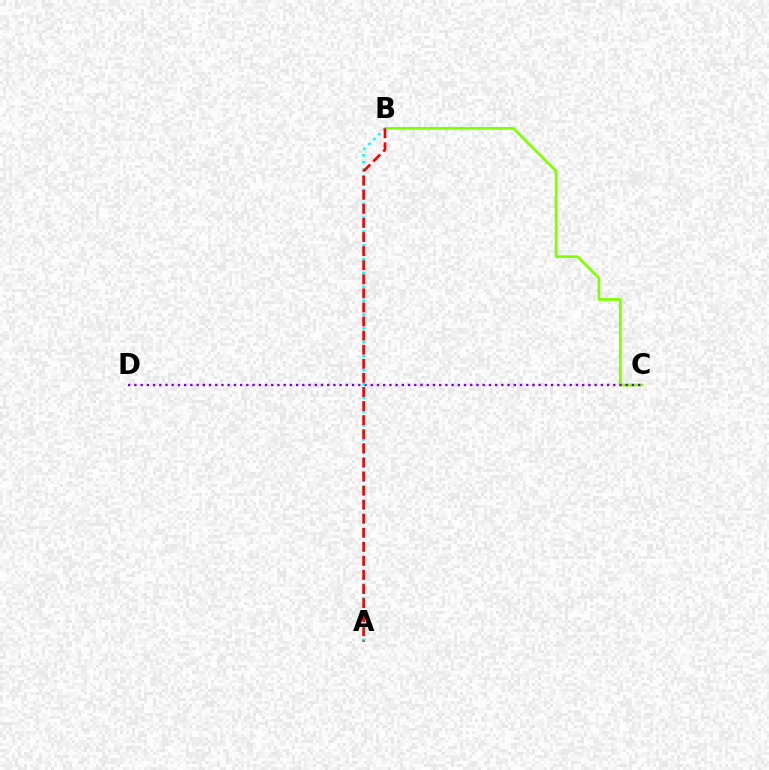{('B', 'C'): [{'color': '#84ff00', 'line_style': 'solid', 'thickness': 1.98}], ('C', 'D'): [{'color': '#7200ff', 'line_style': 'dotted', 'thickness': 1.69}], ('A', 'B'): [{'color': '#00fff6', 'line_style': 'dotted', 'thickness': 1.88}, {'color': '#ff0000', 'line_style': 'dashed', 'thickness': 1.91}]}